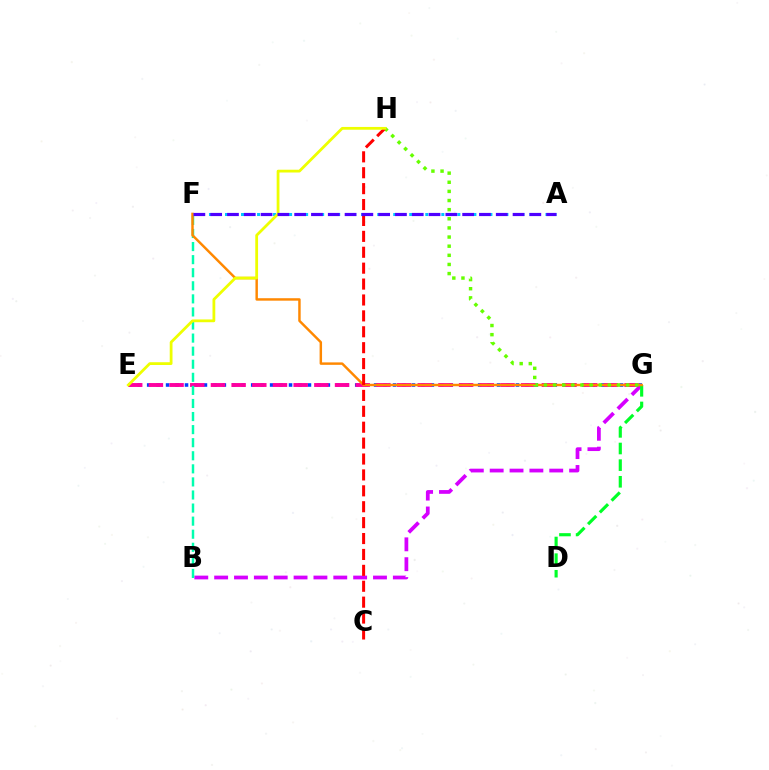{('E', 'G'): [{'color': '#003fff', 'line_style': 'dotted', 'thickness': 2.57}, {'color': '#ff00a0', 'line_style': 'dashed', 'thickness': 2.81}], ('B', 'G'): [{'color': '#d600ff', 'line_style': 'dashed', 'thickness': 2.7}], ('B', 'F'): [{'color': '#00ffaf', 'line_style': 'dashed', 'thickness': 1.78}], ('D', 'G'): [{'color': '#00ff27', 'line_style': 'dashed', 'thickness': 2.26}], ('A', 'F'): [{'color': '#00c7ff', 'line_style': 'dotted', 'thickness': 2.18}, {'color': '#4f00ff', 'line_style': 'dashed', 'thickness': 2.28}], ('F', 'G'): [{'color': '#ff8800', 'line_style': 'solid', 'thickness': 1.77}], ('G', 'H'): [{'color': '#66ff00', 'line_style': 'dotted', 'thickness': 2.48}], ('C', 'H'): [{'color': '#ff0000', 'line_style': 'dashed', 'thickness': 2.16}], ('E', 'H'): [{'color': '#eeff00', 'line_style': 'solid', 'thickness': 2.01}]}